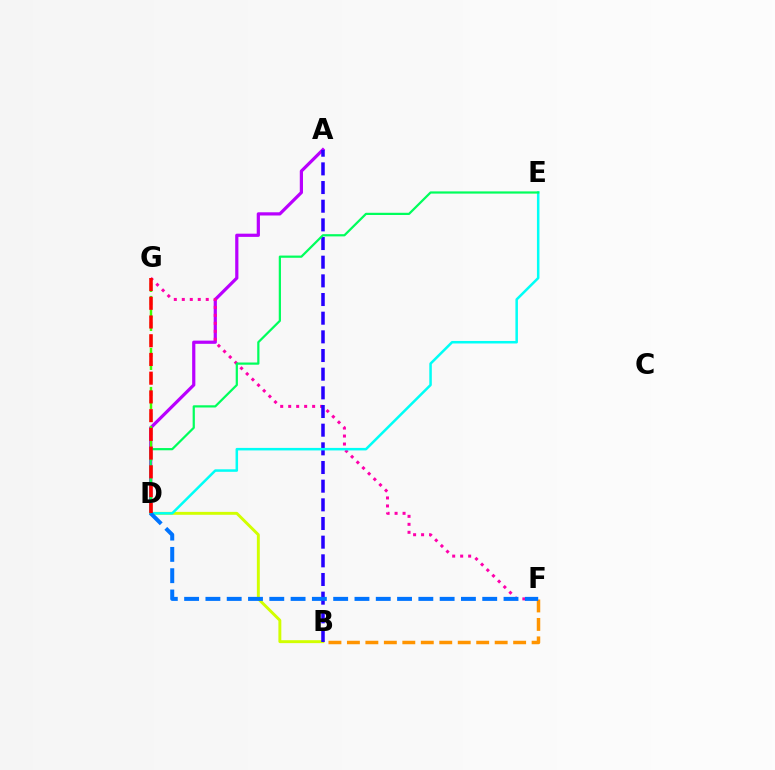{('B', 'D'): [{'color': '#d1ff00', 'line_style': 'solid', 'thickness': 2.11}], ('A', 'D'): [{'color': '#b900ff', 'line_style': 'solid', 'thickness': 2.31}], ('F', 'G'): [{'color': '#ff00ac', 'line_style': 'dotted', 'thickness': 2.17}], ('A', 'B'): [{'color': '#2500ff', 'line_style': 'dashed', 'thickness': 2.54}], ('D', 'G'): [{'color': '#3dff00', 'line_style': 'dashed', 'thickness': 1.77}, {'color': '#ff0000', 'line_style': 'dashed', 'thickness': 2.54}], ('B', 'F'): [{'color': '#ff9400', 'line_style': 'dashed', 'thickness': 2.51}], ('D', 'E'): [{'color': '#00fff6', 'line_style': 'solid', 'thickness': 1.81}, {'color': '#00ff5c', 'line_style': 'solid', 'thickness': 1.6}], ('D', 'F'): [{'color': '#0074ff', 'line_style': 'dashed', 'thickness': 2.89}]}